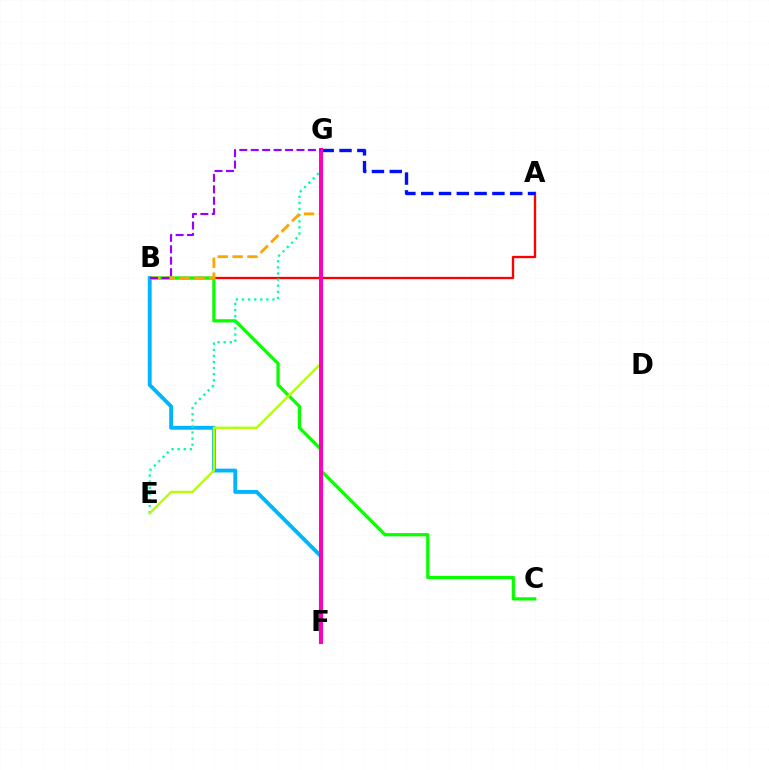{('A', 'B'): [{'color': '#ff0000', 'line_style': 'solid', 'thickness': 1.67}], ('B', 'C'): [{'color': '#08ff00', 'line_style': 'solid', 'thickness': 2.33}], ('B', 'F'): [{'color': '#00b5ff', 'line_style': 'solid', 'thickness': 2.78}], ('E', 'G'): [{'color': '#00ff9d', 'line_style': 'dotted', 'thickness': 1.66}, {'color': '#b3ff00', 'line_style': 'solid', 'thickness': 1.69}], ('A', 'G'): [{'color': '#0010ff', 'line_style': 'dashed', 'thickness': 2.42}], ('B', 'G'): [{'color': '#ffa500', 'line_style': 'dashed', 'thickness': 2.02}, {'color': '#9b00ff', 'line_style': 'dashed', 'thickness': 1.55}], ('F', 'G'): [{'color': '#ff00bd', 'line_style': 'solid', 'thickness': 2.9}]}